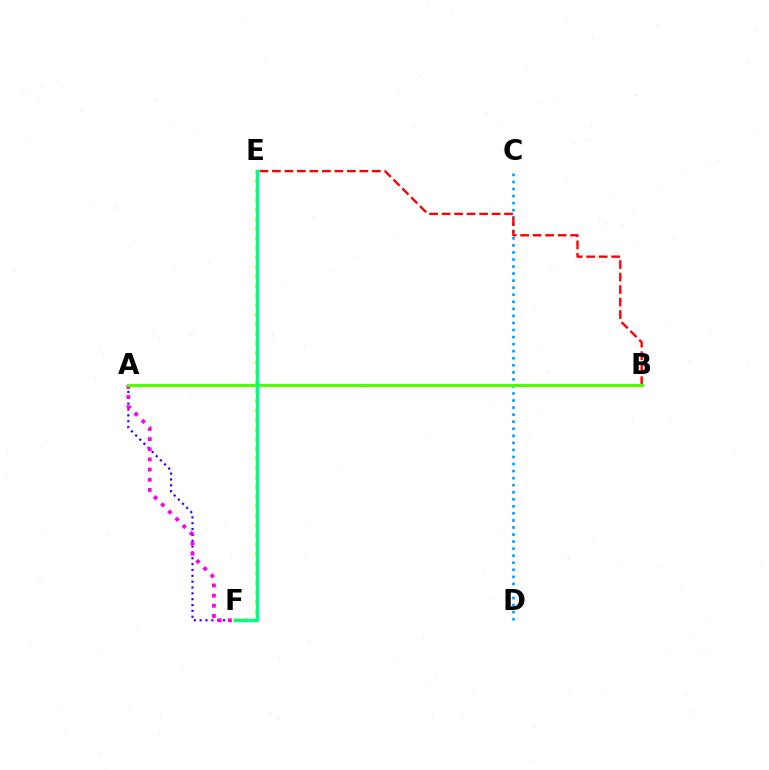{('A', 'F'): [{'color': '#3700ff', 'line_style': 'dotted', 'thickness': 1.59}, {'color': '#ff00ed', 'line_style': 'dotted', 'thickness': 2.76}], ('E', 'F'): [{'color': '#ffd500', 'line_style': 'dotted', 'thickness': 2.6}, {'color': '#00ff86', 'line_style': 'solid', 'thickness': 2.46}], ('C', 'D'): [{'color': '#009eff', 'line_style': 'dotted', 'thickness': 1.92}], ('B', 'E'): [{'color': '#ff0000', 'line_style': 'dashed', 'thickness': 1.7}], ('A', 'B'): [{'color': '#4fff00', 'line_style': 'solid', 'thickness': 2.18}]}